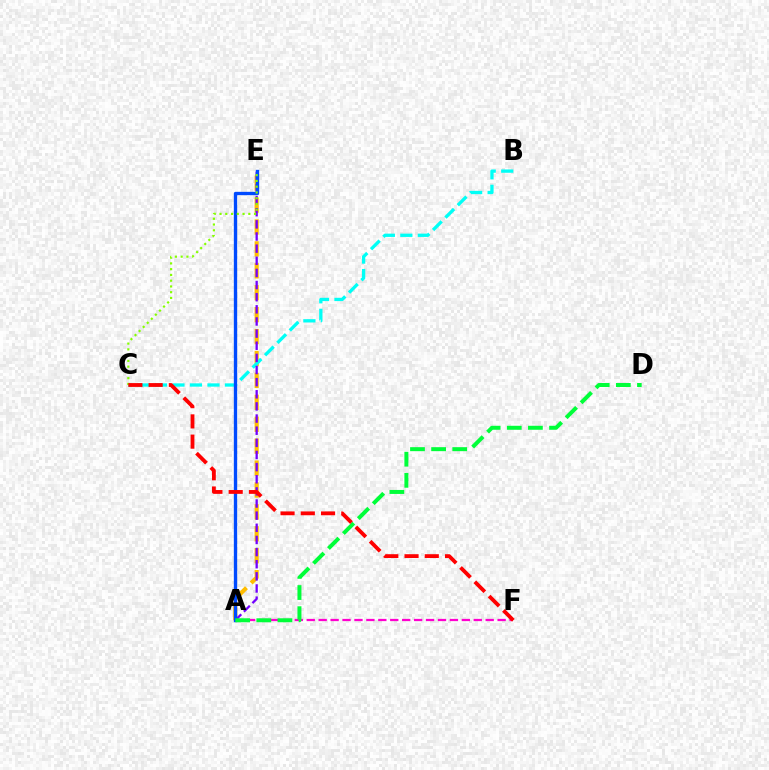{('A', 'F'): [{'color': '#ff00cf', 'line_style': 'dashed', 'thickness': 1.62}], ('A', 'E'): [{'color': '#ffbd00', 'line_style': 'dashed', 'thickness': 2.98}, {'color': '#7200ff', 'line_style': 'dashed', 'thickness': 1.65}, {'color': '#004bff', 'line_style': 'solid', 'thickness': 2.4}], ('B', 'C'): [{'color': '#00fff6', 'line_style': 'dashed', 'thickness': 2.38}], ('A', 'D'): [{'color': '#00ff39', 'line_style': 'dashed', 'thickness': 2.87}], ('C', 'E'): [{'color': '#84ff00', 'line_style': 'dotted', 'thickness': 1.56}], ('C', 'F'): [{'color': '#ff0000', 'line_style': 'dashed', 'thickness': 2.75}]}